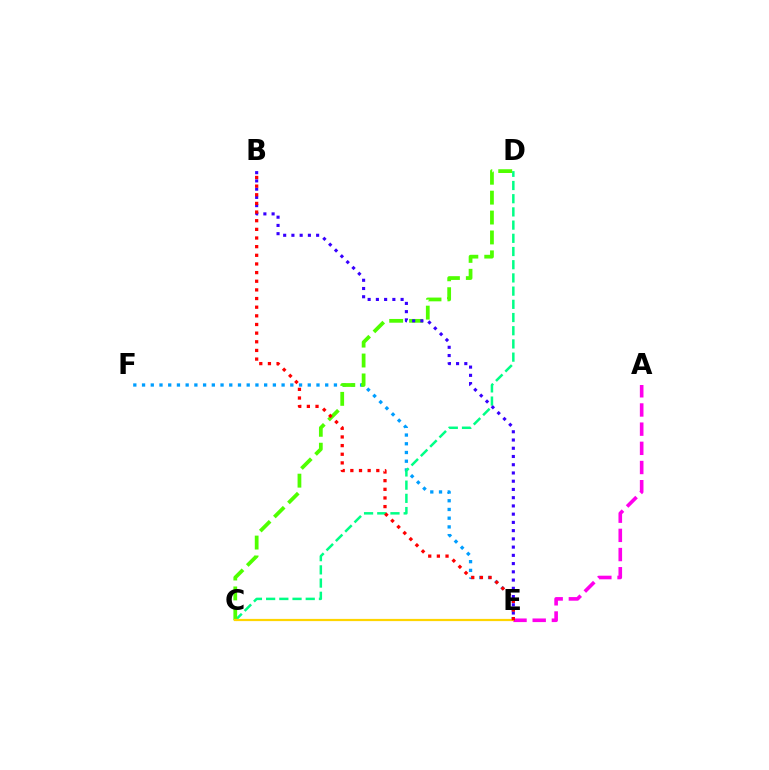{('E', 'F'): [{'color': '#009eff', 'line_style': 'dotted', 'thickness': 2.37}], ('C', 'D'): [{'color': '#00ff86', 'line_style': 'dashed', 'thickness': 1.79}, {'color': '#4fff00', 'line_style': 'dashed', 'thickness': 2.7}], ('A', 'E'): [{'color': '#ff00ed', 'line_style': 'dashed', 'thickness': 2.61}], ('B', 'E'): [{'color': '#3700ff', 'line_style': 'dotted', 'thickness': 2.24}, {'color': '#ff0000', 'line_style': 'dotted', 'thickness': 2.35}], ('C', 'E'): [{'color': '#ffd500', 'line_style': 'solid', 'thickness': 1.6}]}